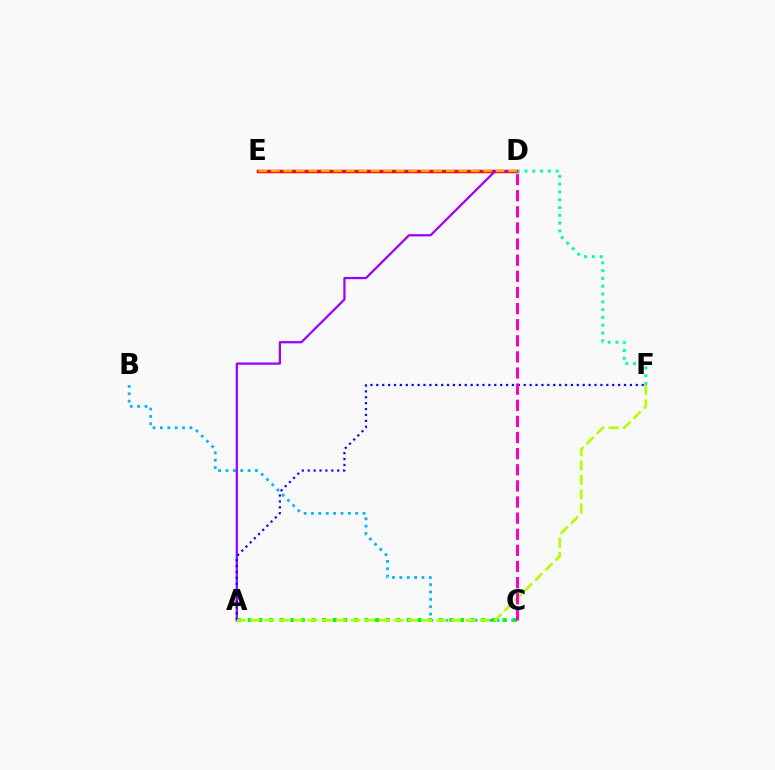{('D', 'E'): [{'color': '#ff0000', 'line_style': 'solid', 'thickness': 2.49}, {'color': '#ffa500', 'line_style': 'dashed', 'thickness': 1.7}], ('B', 'C'): [{'color': '#00b5ff', 'line_style': 'dotted', 'thickness': 2.0}], ('D', 'F'): [{'color': '#00ff9d', 'line_style': 'dotted', 'thickness': 2.12}], ('A', 'C'): [{'color': '#08ff00', 'line_style': 'dotted', 'thickness': 2.88}], ('A', 'D'): [{'color': '#9b00ff', 'line_style': 'solid', 'thickness': 1.62}], ('A', 'F'): [{'color': '#0010ff', 'line_style': 'dotted', 'thickness': 1.6}, {'color': '#b3ff00', 'line_style': 'dashed', 'thickness': 1.95}], ('C', 'D'): [{'color': '#ff00bd', 'line_style': 'dashed', 'thickness': 2.19}]}